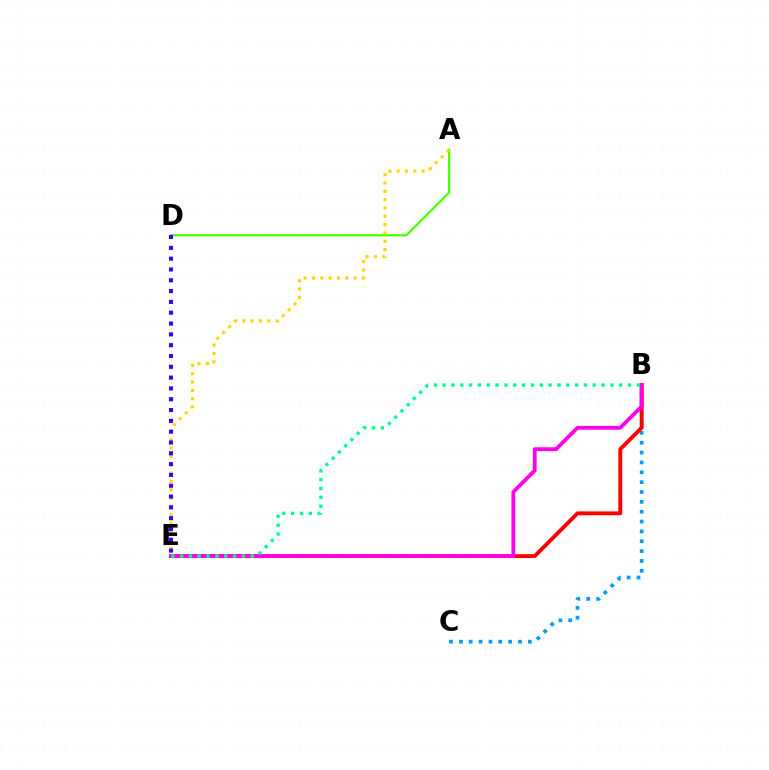{('B', 'C'): [{'color': '#009eff', 'line_style': 'dotted', 'thickness': 2.68}], ('A', 'D'): [{'color': '#4fff00', 'line_style': 'solid', 'thickness': 1.65}], ('B', 'E'): [{'color': '#ff0000', 'line_style': 'solid', 'thickness': 2.79}, {'color': '#ff00ed', 'line_style': 'solid', 'thickness': 2.74}, {'color': '#00ff86', 'line_style': 'dotted', 'thickness': 2.4}], ('A', 'E'): [{'color': '#ffd500', 'line_style': 'dotted', 'thickness': 2.26}], ('D', 'E'): [{'color': '#3700ff', 'line_style': 'dotted', 'thickness': 2.94}]}